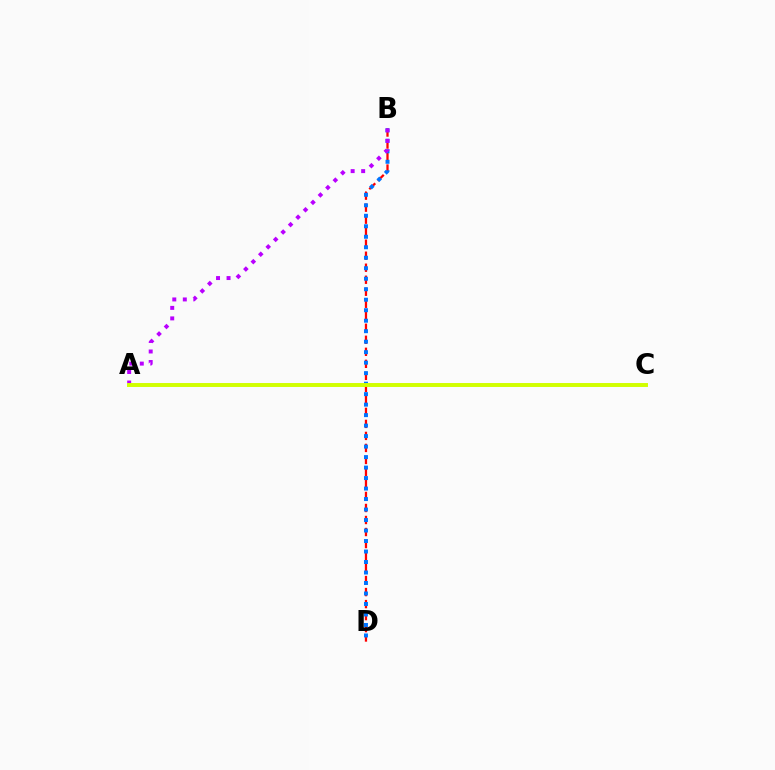{('B', 'D'): [{'color': '#ff0000', 'line_style': 'dashed', 'thickness': 1.63}, {'color': '#0074ff', 'line_style': 'dotted', 'thickness': 2.85}], ('A', 'C'): [{'color': '#00ff5c', 'line_style': 'dashed', 'thickness': 1.57}, {'color': '#d1ff00', 'line_style': 'solid', 'thickness': 2.83}], ('A', 'B'): [{'color': '#b900ff', 'line_style': 'dotted', 'thickness': 2.86}]}